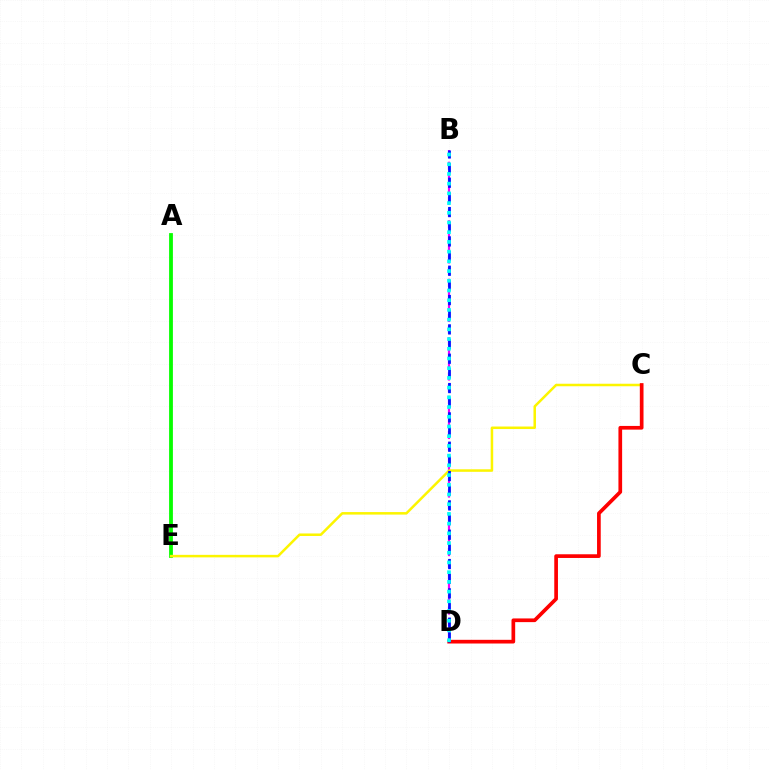{('B', 'D'): [{'color': '#ee00ff', 'line_style': 'dashed', 'thickness': 1.59}, {'color': '#0010ff', 'line_style': 'dashed', 'thickness': 1.99}, {'color': '#00fff6', 'line_style': 'dotted', 'thickness': 2.64}], ('A', 'E'): [{'color': '#08ff00', 'line_style': 'solid', 'thickness': 2.73}], ('C', 'E'): [{'color': '#fcf500', 'line_style': 'solid', 'thickness': 1.81}], ('C', 'D'): [{'color': '#ff0000', 'line_style': 'solid', 'thickness': 2.66}]}